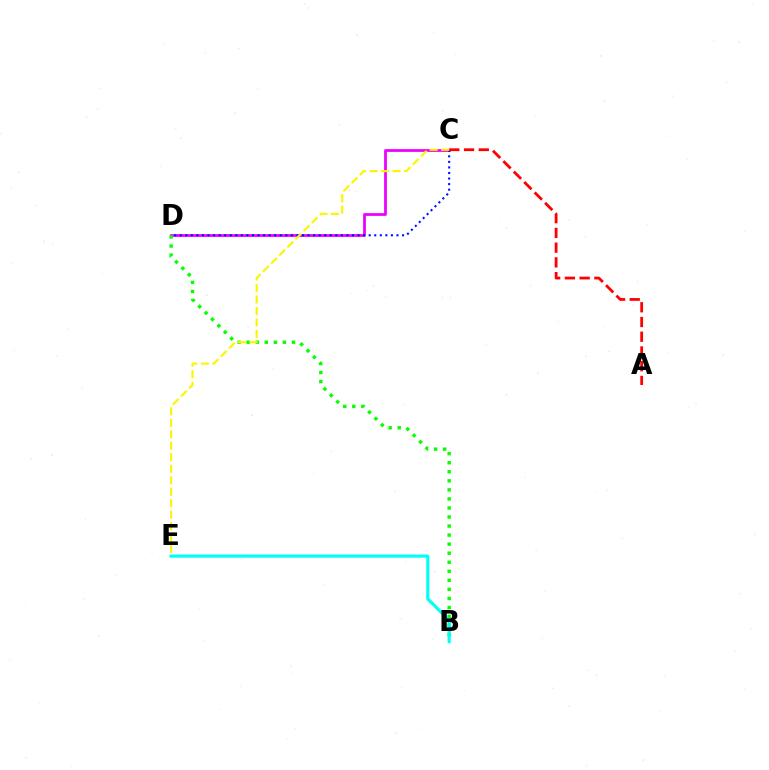{('C', 'D'): [{'color': '#ee00ff', 'line_style': 'solid', 'thickness': 2.0}, {'color': '#0010ff', 'line_style': 'dotted', 'thickness': 1.51}], ('B', 'D'): [{'color': '#08ff00', 'line_style': 'dotted', 'thickness': 2.46}], ('A', 'C'): [{'color': '#ff0000', 'line_style': 'dashed', 'thickness': 2.0}], ('C', 'E'): [{'color': '#fcf500', 'line_style': 'dashed', 'thickness': 1.56}], ('B', 'E'): [{'color': '#00fff6', 'line_style': 'solid', 'thickness': 2.25}]}